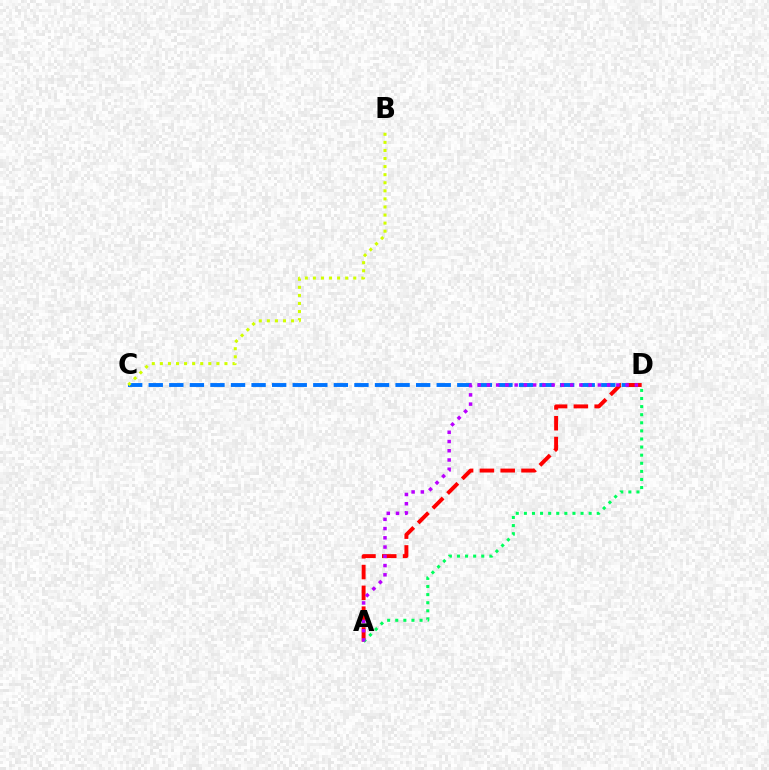{('C', 'D'): [{'color': '#0074ff', 'line_style': 'dashed', 'thickness': 2.79}], ('A', 'D'): [{'color': '#ff0000', 'line_style': 'dashed', 'thickness': 2.83}, {'color': '#00ff5c', 'line_style': 'dotted', 'thickness': 2.2}, {'color': '#b900ff', 'line_style': 'dotted', 'thickness': 2.51}], ('B', 'C'): [{'color': '#d1ff00', 'line_style': 'dotted', 'thickness': 2.19}]}